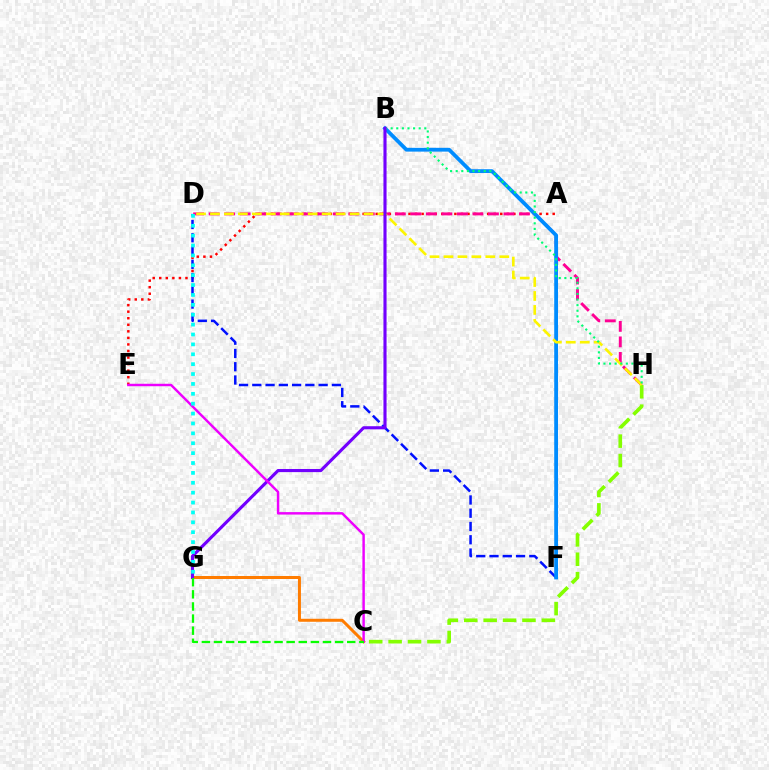{('A', 'E'): [{'color': '#ff0000', 'line_style': 'dotted', 'thickness': 1.78}], ('D', 'F'): [{'color': '#0010ff', 'line_style': 'dashed', 'thickness': 1.8}], ('C', 'G'): [{'color': '#ff7c00', 'line_style': 'solid', 'thickness': 2.16}, {'color': '#08ff00', 'line_style': 'dashed', 'thickness': 1.65}], ('D', 'H'): [{'color': '#ff0094', 'line_style': 'dashed', 'thickness': 2.11}, {'color': '#fcf500', 'line_style': 'dashed', 'thickness': 1.9}], ('C', 'H'): [{'color': '#84ff00', 'line_style': 'dashed', 'thickness': 2.64}], ('B', 'F'): [{'color': '#008cff', 'line_style': 'solid', 'thickness': 2.73}], ('B', 'H'): [{'color': '#00ff74', 'line_style': 'dotted', 'thickness': 1.52}], ('B', 'G'): [{'color': '#7200ff', 'line_style': 'solid', 'thickness': 2.25}], ('C', 'E'): [{'color': '#ee00ff', 'line_style': 'solid', 'thickness': 1.76}], ('D', 'G'): [{'color': '#00fff6', 'line_style': 'dotted', 'thickness': 2.69}]}